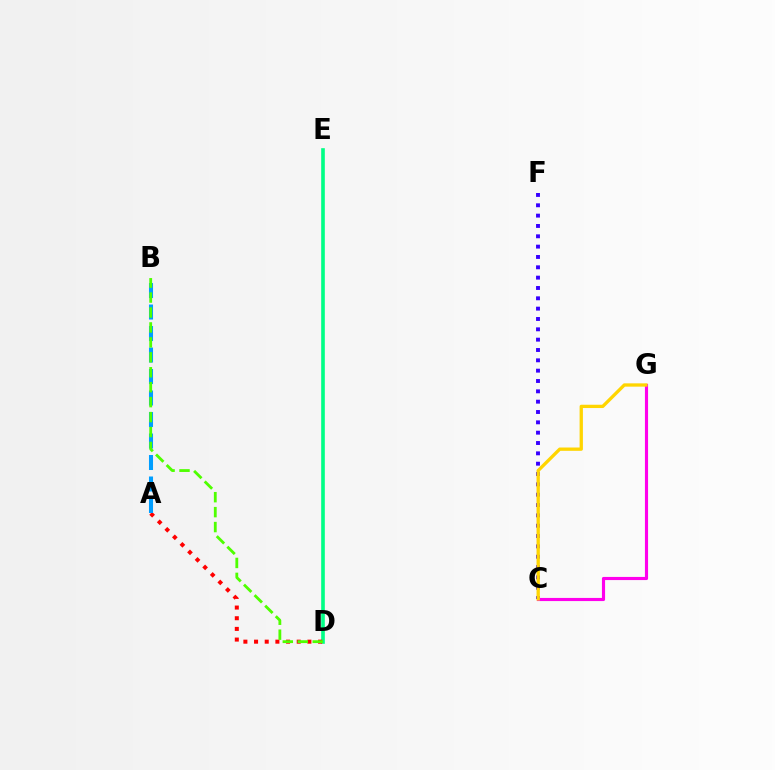{('D', 'E'): [{'color': '#00ff86', 'line_style': 'solid', 'thickness': 2.62}], ('A', 'D'): [{'color': '#ff0000', 'line_style': 'dotted', 'thickness': 2.9}], ('C', 'F'): [{'color': '#3700ff', 'line_style': 'dotted', 'thickness': 2.81}], ('A', 'B'): [{'color': '#009eff', 'line_style': 'dashed', 'thickness': 2.92}], ('C', 'G'): [{'color': '#ff00ed', 'line_style': 'solid', 'thickness': 2.26}, {'color': '#ffd500', 'line_style': 'solid', 'thickness': 2.38}], ('B', 'D'): [{'color': '#4fff00', 'line_style': 'dashed', 'thickness': 2.03}]}